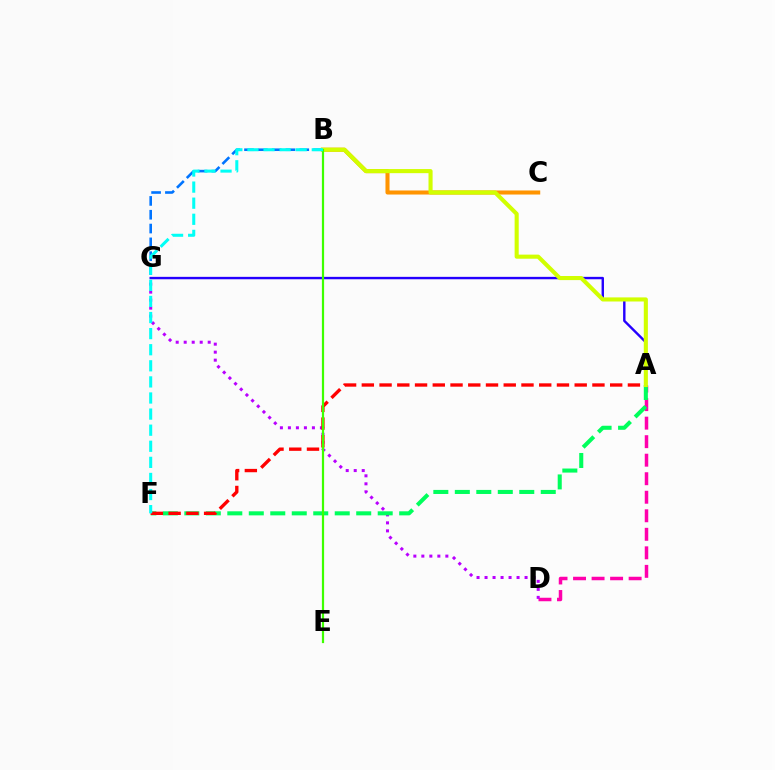{('A', 'D'): [{'color': '#ff00ac', 'line_style': 'dashed', 'thickness': 2.52}], ('B', 'G'): [{'color': '#0074ff', 'line_style': 'dashed', 'thickness': 1.88}], ('B', 'C'): [{'color': '#ff9400', 'line_style': 'solid', 'thickness': 2.92}], ('D', 'G'): [{'color': '#b900ff', 'line_style': 'dotted', 'thickness': 2.17}], ('A', 'F'): [{'color': '#00ff5c', 'line_style': 'dashed', 'thickness': 2.92}, {'color': '#ff0000', 'line_style': 'dashed', 'thickness': 2.41}], ('A', 'G'): [{'color': '#2500ff', 'line_style': 'solid', 'thickness': 1.73}], ('A', 'B'): [{'color': '#d1ff00', 'line_style': 'solid', 'thickness': 2.95}], ('B', 'E'): [{'color': '#3dff00', 'line_style': 'solid', 'thickness': 1.59}], ('B', 'F'): [{'color': '#00fff6', 'line_style': 'dashed', 'thickness': 2.19}]}